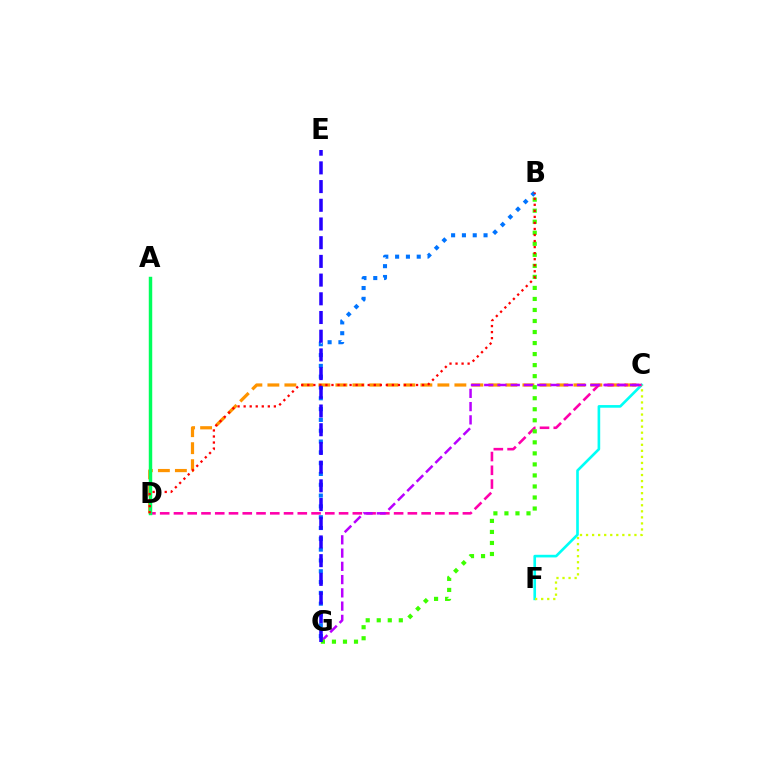{('B', 'G'): [{'color': '#0074ff', 'line_style': 'dotted', 'thickness': 2.94}, {'color': '#3dff00', 'line_style': 'dotted', 'thickness': 3.0}], ('C', 'D'): [{'color': '#ff9400', 'line_style': 'dashed', 'thickness': 2.31}, {'color': '#ff00ac', 'line_style': 'dashed', 'thickness': 1.87}], ('C', 'F'): [{'color': '#00fff6', 'line_style': 'solid', 'thickness': 1.9}, {'color': '#d1ff00', 'line_style': 'dotted', 'thickness': 1.64}], ('C', 'G'): [{'color': '#b900ff', 'line_style': 'dashed', 'thickness': 1.8}], ('A', 'D'): [{'color': '#00ff5c', 'line_style': 'solid', 'thickness': 2.49}], ('B', 'D'): [{'color': '#ff0000', 'line_style': 'dotted', 'thickness': 1.64}], ('E', 'G'): [{'color': '#2500ff', 'line_style': 'dashed', 'thickness': 2.54}]}